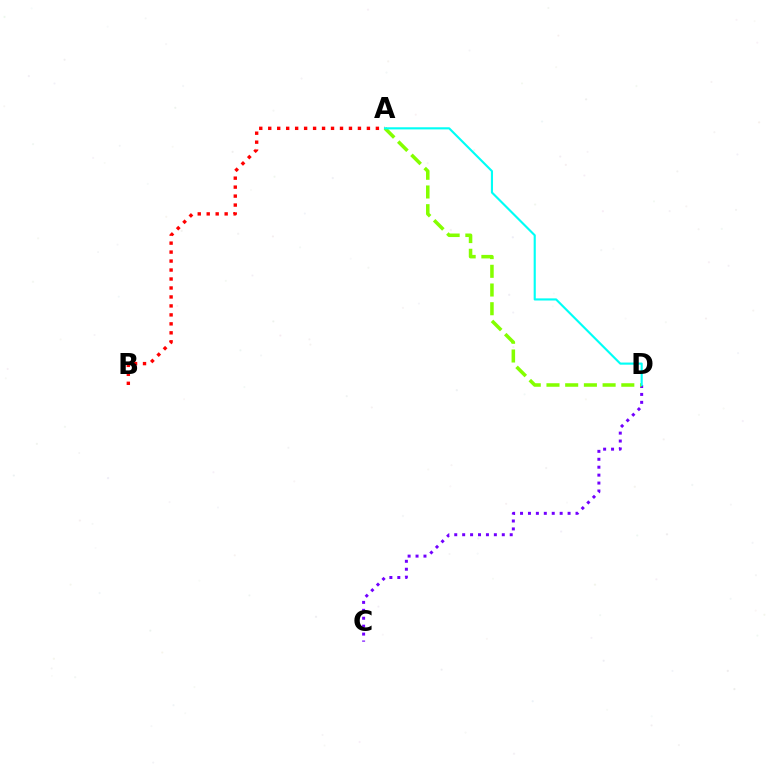{('A', 'B'): [{'color': '#ff0000', 'line_style': 'dotted', 'thickness': 2.44}], ('C', 'D'): [{'color': '#7200ff', 'line_style': 'dotted', 'thickness': 2.15}], ('A', 'D'): [{'color': '#84ff00', 'line_style': 'dashed', 'thickness': 2.54}, {'color': '#00fff6', 'line_style': 'solid', 'thickness': 1.54}]}